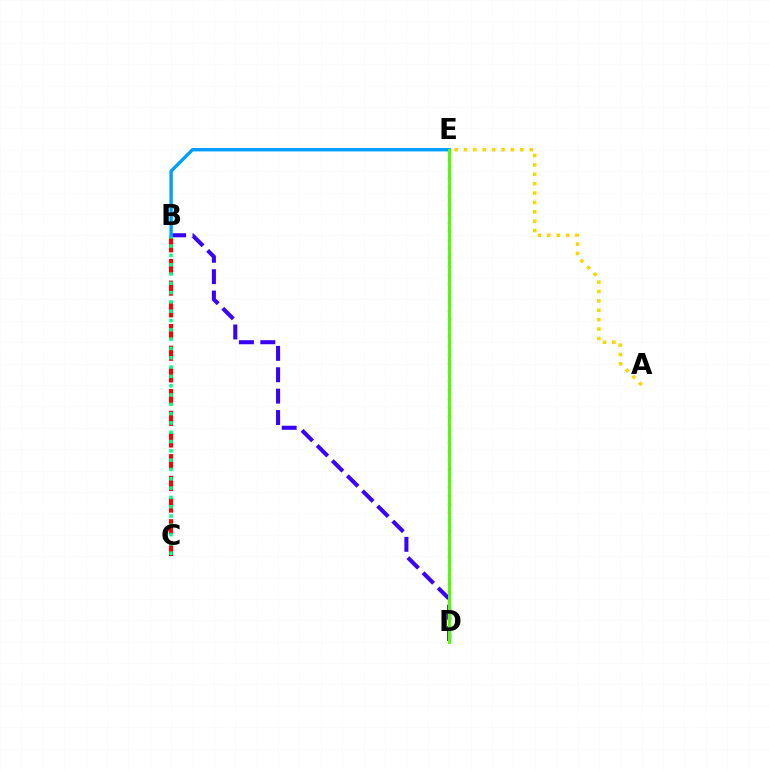{('B', 'C'): [{'color': '#ff0000', 'line_style': 'dashed', 'thickness': 2.95}, {'color': '#00ff86', 'line_style': 'dotted', 'thickness': 2.53}], ('A', 'E'): [{'color': '#ffd500', 'line_style': 'dotted', 'thickness': 2.55}], ('B', 'D'): [{'color': '#3700ff', 'line_style': 'dashed', 'thickness': 2.91}], ('D', 'E'): [{'color': '#ff00ed', 'line_style': 'dotted', 'thickness': 2.39}, {'color': '#4fff00', 'line_style': 'solid', 'thickness': 2.17}], ('B', 'E'): [{'color': '#009eff', 'line_style': 'solid', 'thickness': 2.43}]}